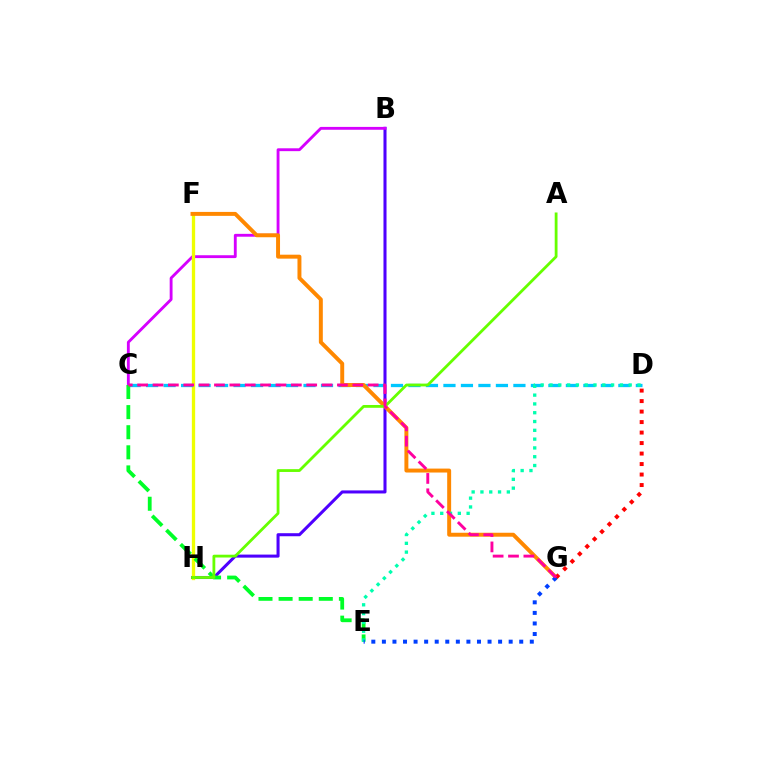{('B', 'H'): [{'color': '#4f00ff', 'line_style': 'solid', 'thickness': 2.2}], ('B', 'C'): [{'color': '#d600ff', 'line_style': 'solid', 'thickness': 2.06}], ('F', 'H'): [{'color': '#eeff00', 'line_style': 'solid', 'thickness': 2.39}], ('C', 'D'): [{'color': '#00c7ff', 'line_style': 'dashed', 'thickness': 2.38}], ('F', 'G'): [{'color': '#ff8800', 'line_style': 'solid', 'thickness': 2.84}], ('C', 'E'): [{'color': '#00ff27', 'line_style': 'dashed', 'thickness': 2.73}], ('D', 'G'): [{'color': '#ff0000', 'line_style': 'dotted', 'thickness': 2.85}], ('A', 'H'): [{'color': '#66ff00', 'line_style': 'solid', 'thickness': 2.02}], ('D', 'E'): [{'color': '#00ffaf', 'line_style': 'dotted', 'thickness': 2.39}], ('E', 'G'): [{'color': '#003fff', 'line_style': 'dotted', 'thickness': 2.87}], ('C', 'G'): [{'color': '#ff00a0', 'line_style': 'dashed', 'thickness': 2.09}]}